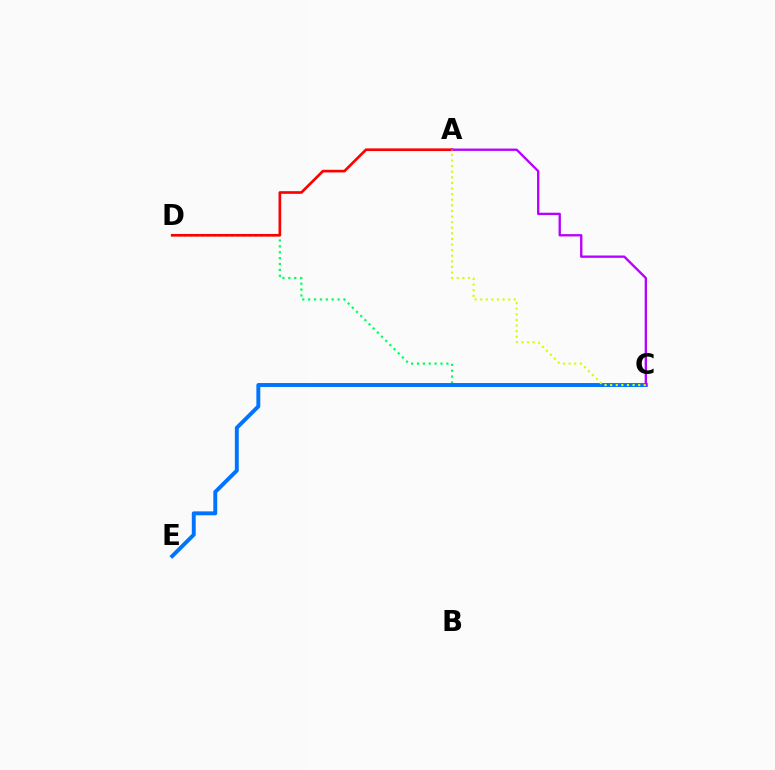{('C', 'D'): [{'color': '#00ff5c', 'line_style': 'dotted', 'thickness': 1.6}], ('A', 'D'): [{'color': '#ff0000', 'line_style': 'solid', 'thickness': 1.92}], ('C', 'E'): [{'color': '#0074ff', 'line_style': 'solid', 'thickness': 2.82}], ('A', 'C'): [{'color': '#b900ff', 'line_style': 'solid', 'thickness': 1.69}, {'color': '#d1ff00', 'line_style': 'dotted', 'thickness': 1.52}]}